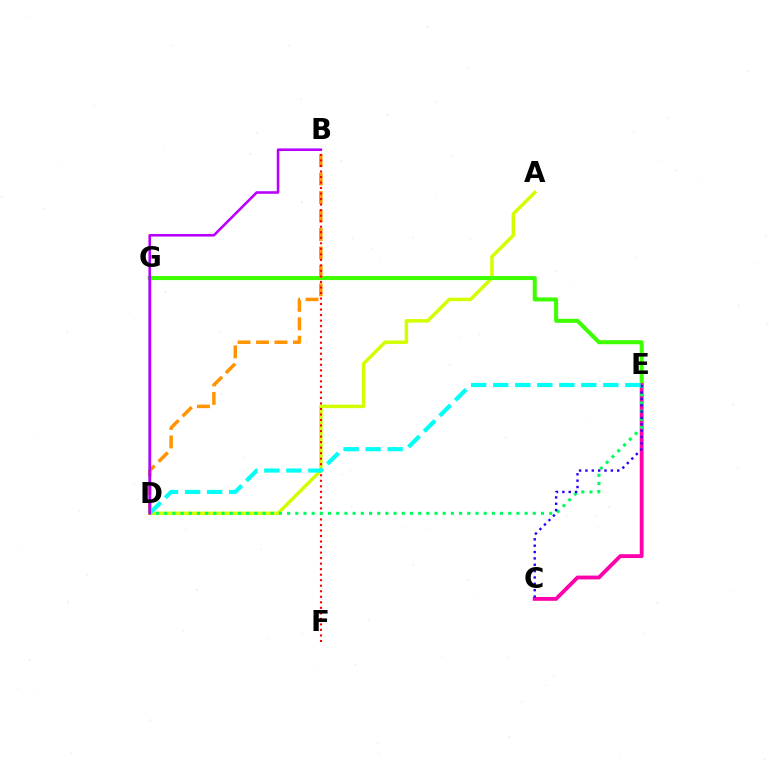{('A', 'D'): [{'color': '#d1ff00', 'line_style': 'solid', 'thickness': 2.5}], ('E', 'G'): [{'color': '#3dff00', 'line_style': 'solid', 'thickness': 2.9}], ('B', 'D'): [{'color': '#ff9400', 'line_style': 'dashed', 'thickness': 2.51}, {'color': '#b900ff', 'line_style': 'solid', 'thickness': 1.86}], ('B', 'F'): [{'color': '#ff0000', 'line_style': 'dotted', 'thickness': 1.5}], ('C', 'E'): [{'color': '#ff00ac', 'line_style': 'solid', 'thickness': 2.76}, {'color': '#2500ff', 'line_style': 'dotted', 'thickness': 1.73}], ('D', 'G'): [{'color': '#0074ff', 'line_style': 'solid', 'thickness': 1.74}], ('D', 'E'): [{'color': '#00ff5c', 'line_style': 'dotted', 'thickness': 2.23}, {'color': '#00fff6', 'line_style': 'dashed', 'thickness': 2.99}]}